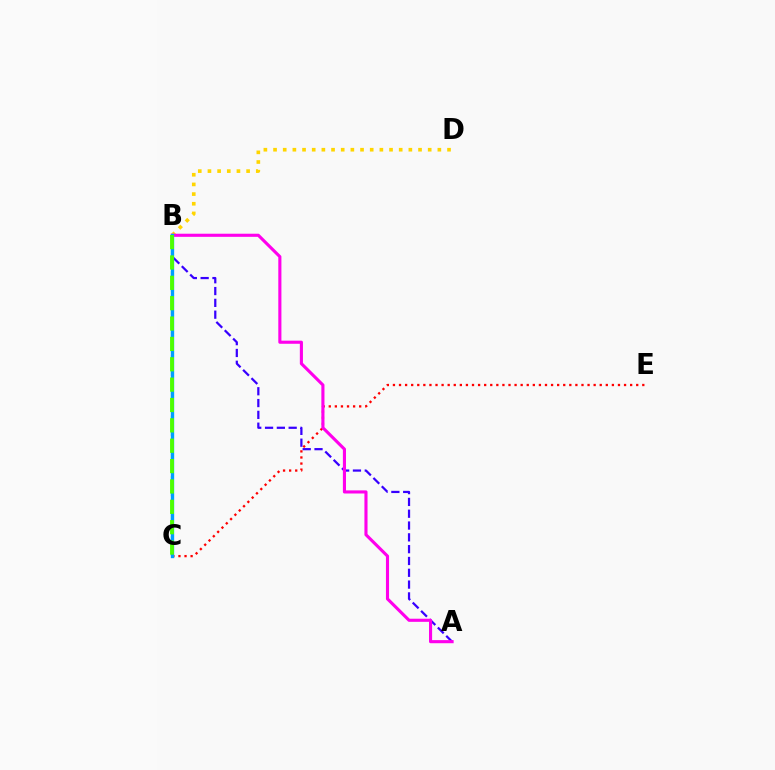{('A', 'B'): [{'color': '#3700ff', 'line_style': 'dashed', 'thickness': 1.6}, {'color': '#ff00ed', 'line_style': 'solid', 'thickness': 2.24}], ('B', 'C'): [{'color': '#00ff86', 'line_style': 'dashed', 'thickness': 1.64}, {'color': '#009eff', 'line_style': 'solid', 'thickness': 2.41}, {'color': '#4fff00', 'line_style': 'dashed', 'thickness': 2.77}], ('B', 'D'): [{'color': '#ffd500', 'line_style': 'dotted', 'thickness': 2.63}], ('C', 'E'): [{'color': '#ff0000', 'line_style': 'dotted', 'thickness': 1.65}]}